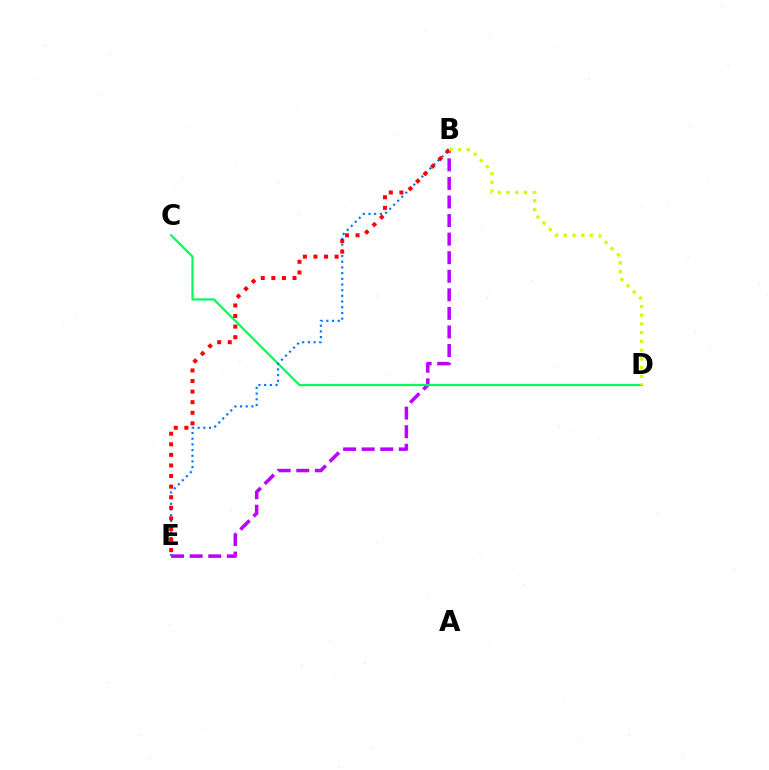{('B', 'E'): [{'color': '#b900ff', 'line_style': 'dashed', 'thickness': 2.52}, {'color': '#0074ff', 'line_style': 'dotted', 'thickness': 1.55}, {'color': '#ff0000', 'line_style': 'dotted', 'thickness': 2.88}], ('C', 'D'): [{'color': '#00ff5c', 'line_style': 'solid', 'thickness': 1.6}], ('B', 'D'): [{'color': '#d1ff00', 'line_style': 'dotted', 'thickness': 2.38}]}